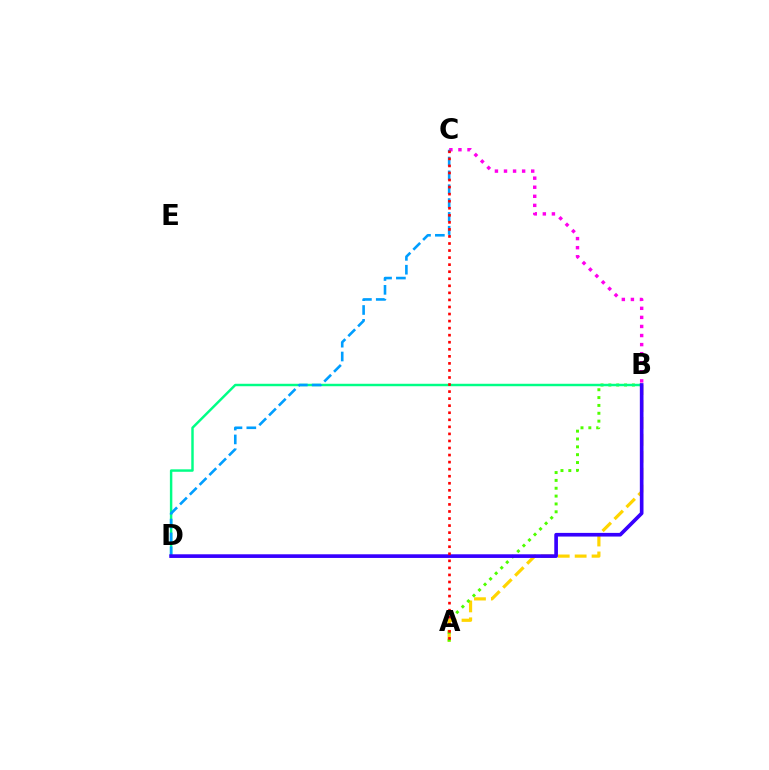{('A', 'B'): [{'color': '#ffd500', 'line_style': 'dashed', 'thickness': 2.3}, {'color': '#4fff00', 'line_style': 'dotted', 'thickness': 2.13}], ('B', 'C'): [{'color': '#ff00ed', 'line_style': 'dotted', 'thickness': 2.46}], ('B', 'D'): [{'color': '#00ff86', 'line_style': 'solid', 'thickness': 1.77}, {'color': '#3700ff', 'line_style': 'solid', 'thickness': 2.63}], ('C', 'D'): [{'color': '#009eff', 'line_style': 'dashed', 'thickness': 1.88}], ('A', 'C'): [{'color': '#ff0000', 'line_style': 'dotted', 'thickness': 1.92}]}